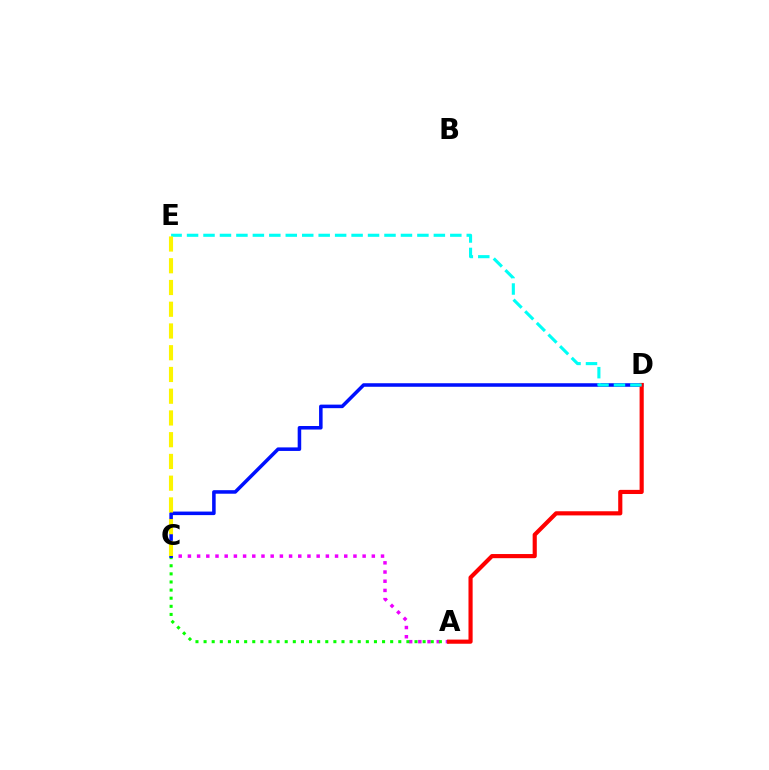{('A', 'C'): [{'color': '#ee00ff', 'line_style': 'dotted', 'thickness': 2.5}, {'color': '#08ff00', 'line_style': 'dotted', 'thickness': 2.2}], ('C', 'D'): [{'color': '#0010ff', 'line_style': 'solid', 'thickness': 2.55}], ('A', 'D'): [{'color': '#ff0000', 'line_style': 'solid', 'thickness': 2.98}], ('D', 'E'): [{'color': '#00fff6', 'line_style': 'dashed', 'thickness': 2.24}], ('C', 'E'): [{'color': '#fcf500', 'line_style': 'dashed', 'thickness': 2.95}]}